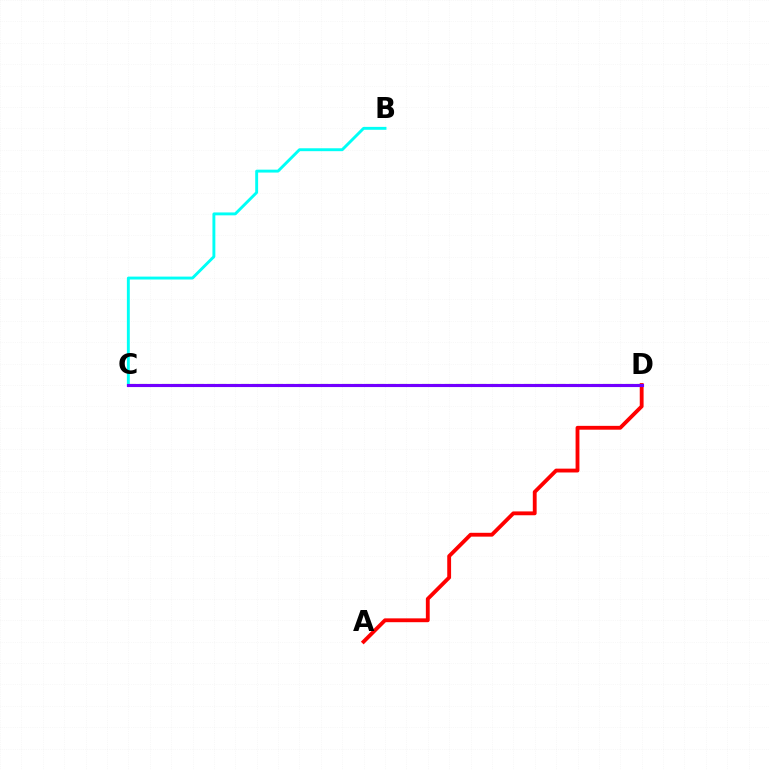{('C', 'D'): [{'color': '#84ff00', 'line_style': 'dashed', 'thickness': 1.54}, {'color': '#7200ff', 'line_style': 'solid', 'thickness': 2.25}], ('A', 'D'): [{'color': '#ff0000', 'line_style': 'solid', 'thickness': 2.76}], ('B', 'C'): [{'color': '#00fff6', 'line_style': 'solid', 'thickness': 2.09}]}